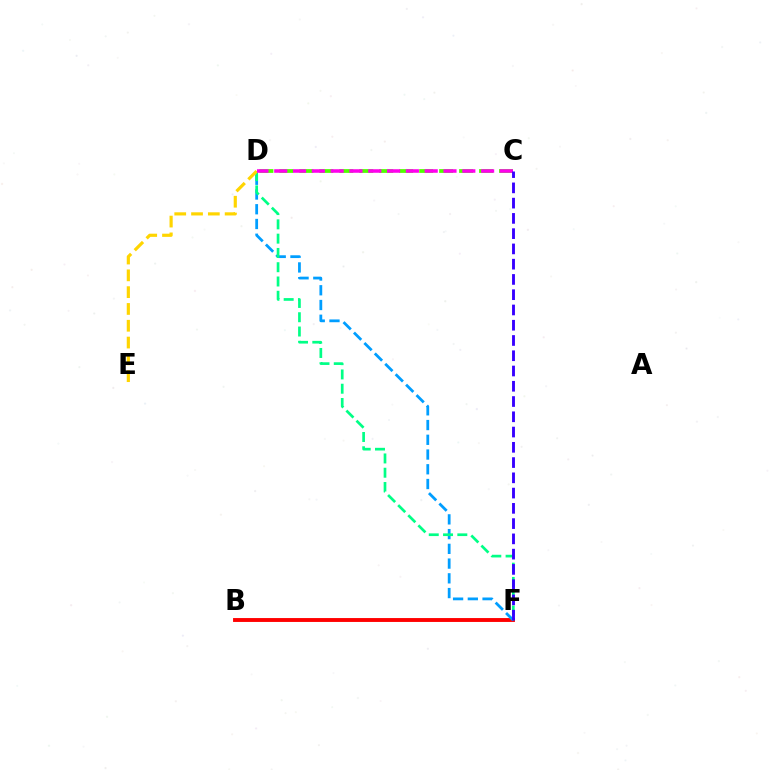{('B', 'F'): [{'color': '#ff0000', 'line_style': 'solid', 'thickness': 2.8}], ('D', 'F'): [{'color': '#009eff', 'line_style': 'dashed', 'thickness': 2.0}, {'color': '#00ff86', 'line_style': 'dashed', 'thickness': 1.94}], ('C', 'D'): [{'color': '#4fff00', 'line_style': 'dashed', 'thickness': 2.71}, {'color': '#ff00ed', 'line_style': 'dashed', 'thickness': 2.56}], ('D', 'E'): [{'color': '#ffd500', 'line_style': 'dashed', 'thickness': 2.28}], ('C', 'F'): [{'color': '#3700ff', 'line_style': 'dashed', 'thickness': 2.07}]}